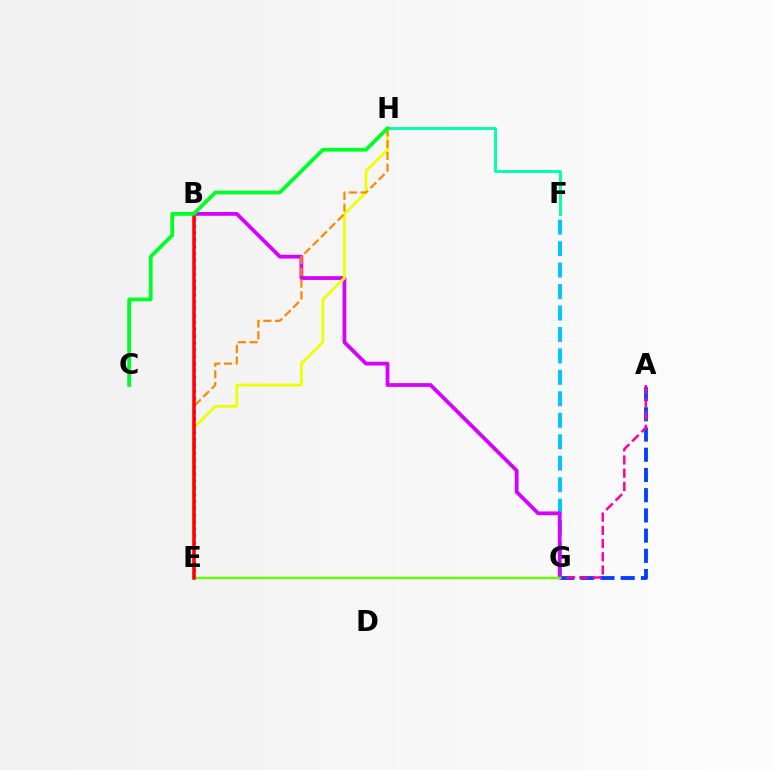{('A', 'G'): [{'color': '#003fff', 'line_style': 'dashed', 'thickness': 2.75}, {'color': '#ff00a0', 'line_style': 'dashed', 'thickness': 1.8}], ('F', 'H'): [{'color': '#00ffaf', 'line_style': 'solid', 'thickness': 2.08}], ('F', 'G'): [{'color': '#00c7ff', 'line_style': 'dashed', 'thickness': 2.92}], ('B', 'G'): [{'color': '#d600ff', 'line_style': 'solid', 'thickness': 2.72}], ('E', 'H'): [{'color': '#eeff00', 'line_style': 'solid', 'thickness': 2.0}, {'color': '#ff8800', 'line_style': 'dashed', 'thickness': 1.59}], ('B', 'E'): [{'color': '#4f00ff', 'line_style': 'dotted', 'thickness': 1.87}, {'color': '#ff0000', 'line_style': 'solid', 'thickness': 2.52}], ('E', 'G'): [{'color': '#66ff00', 'line_style': 'solid', 'thickness': 1.76}], ('C', 'H'): [{'color': '#00ff27', 'line_style': 'solid', 'thickness': 2.72}]}